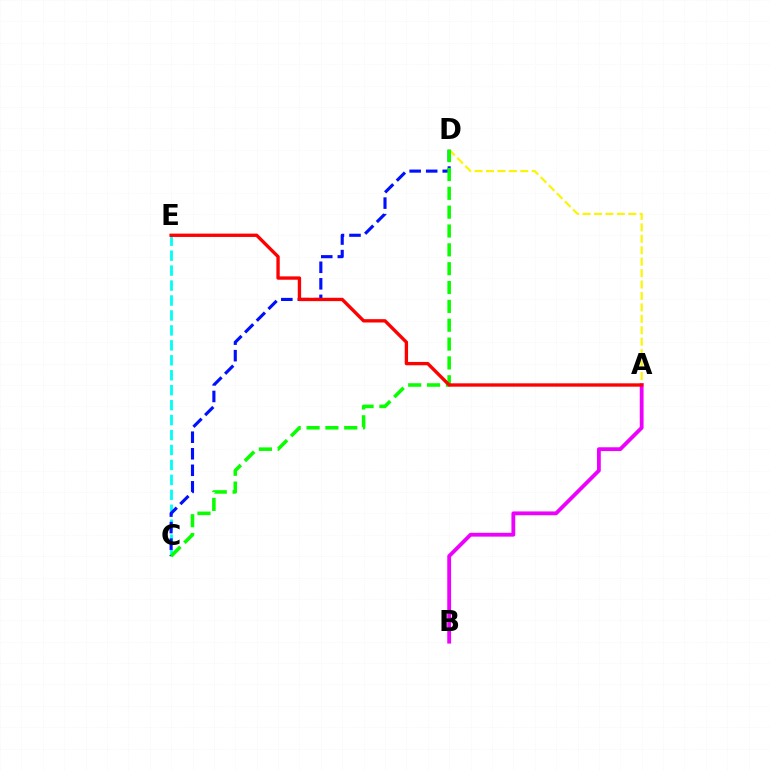{('C', 'E'): [{'color': '#00fff6', 'line_style': 'dashed', 'thickness': 2.03}], ('A', 'B'): [{'color': '#ee00ff', 'line_style': 'solid', 'thickness': 2.74}], ('C', 'D'): [{'color': '#0010ff', 'line_style': 'dashed', 'thickness': 2.25}, {'color': '#08ff00', 'line_style': 'dashed', 'thickness': 2.56}], ('A', 'D'): [{'color': '#fcf500', 'line_style': 'dashed', 'thickness': 1.55}], ('A', 'E'): [{'color': '#ff0000', 'line_style': 'solid', 'thickness': 2.41}]}